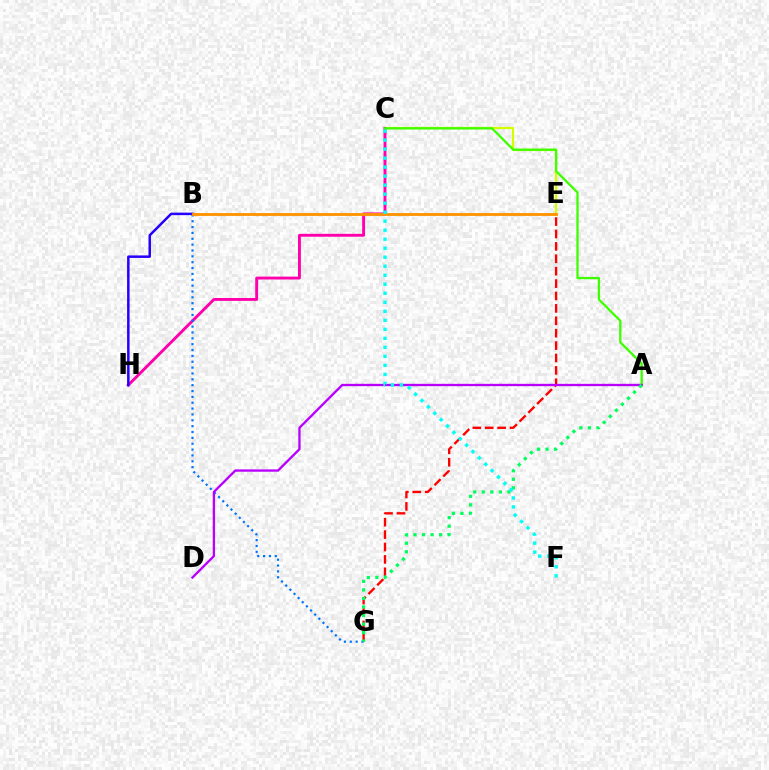{('C', 'E'): [{'color': '#d1ff00', 'line_style': 'solid', 'thickness': 1.61}], ('C', 'H'): [{'color': '#ff00ac', 'line_style': 'solid', 'thickness': 2.08}], ('B', 'H'): [{'color': '#2500ff', 'line_style': 'solid', 'thickness': 1.8}], ('E', 'G'): [{'color': '#ff0000', 'line_style': 'dashed', 'thickness': 1.68}], ('B', 'G'): [{'color': '#0074ff', 'line_style': 'dotted', 'thickness': 1.59}], ('A', 'C'): [{'color': '#3dff00', 'line_style': 'solid', 'thickness': 1.66}], ('A', 'D'): [{'color': '#b900ff', 'line_style': 'solid', 'thickness': 1.68}], ('A', 'G'): [{'color': '#00ff5c', 'line_style': 'dotted', 'thickness': 2.32}], ('B', 'E'): [{'color': '#ff9400', 'line_style': 'solid', 'thickness': 2.06}], ('C', 'F'): [{'color': '#00fff6', 'line_style': 'dotted', 'thickness': 2.45}]}